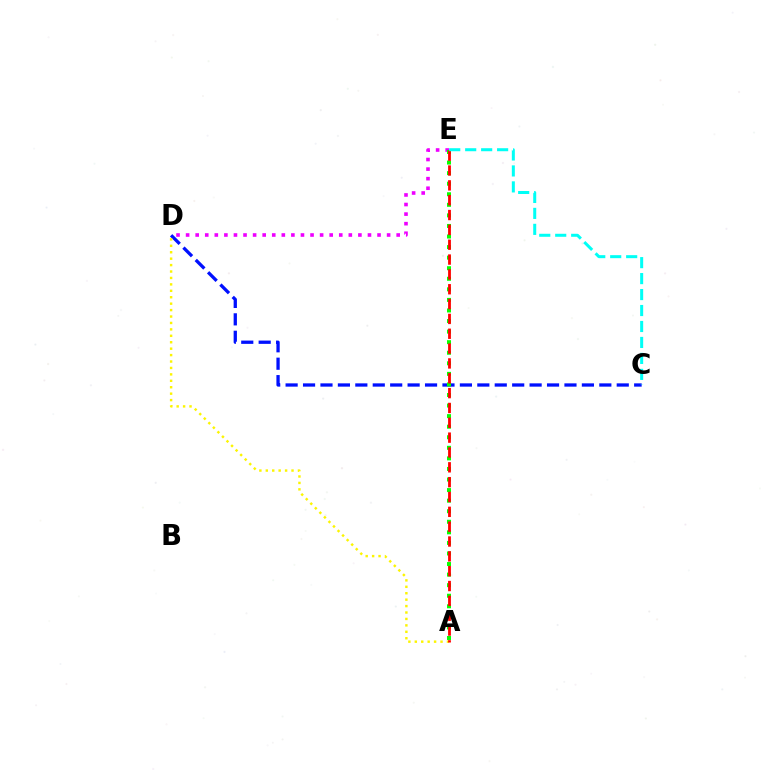{('C', 'D'): [{'color': '#0010ff', 'line_style': 'dashed', 'thickness': 2.37}], ('D', 'E'): [{'color': '#ee00ff', 'line_style': 'dotted', 'thickness': 2.6}], ('A', 'E'): [{'color': '#08ff00', 'line_style': 'dotted', 'thickness': 2.87}, {'color': '#ff0000', 'line_style': 'dashed', 'thickness': 2.02}], ('A', 'D'): [{'color': '#fcf500', 'line_style': 'dotted', 'thickness': 1.75}], ('C', 'E'): [{'color': '#00fff6', 'line_style': 'dashed', 'thickness': 2.17}]}